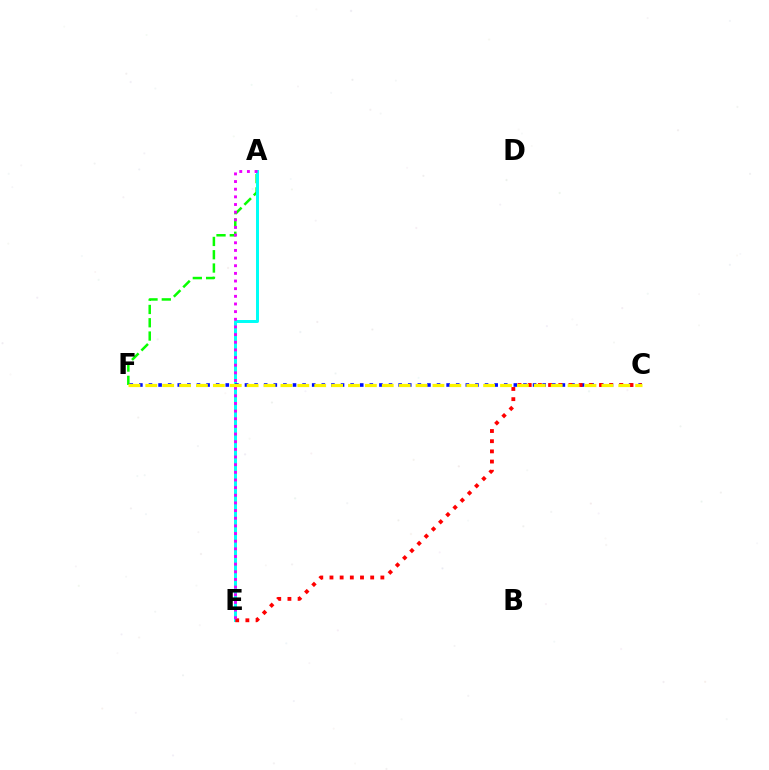{('A', 'F'): [{'color': '#08ff00', 'line_style': 'dashed', 'thickness': 1.81}], ('A', 'E'): [{'color': '#00fff6', 'line_style': 'solid', 'thickness': 2.14}, {'color': '#ee00ff', 'line_style': 'dotted', 'thickness': 2.08}], ('C', 'F'): [{'color': '#0010ff', 'line_style': 'dotted', 'thickness': 2.61}, {'color': '#fcf500', 'line_style': 'dashed', 'thickness': 2.29}], ('C', 'E'): [{'color': '#ff0000', 'line_style': 'dotted', 'thickness': 2.77}]}